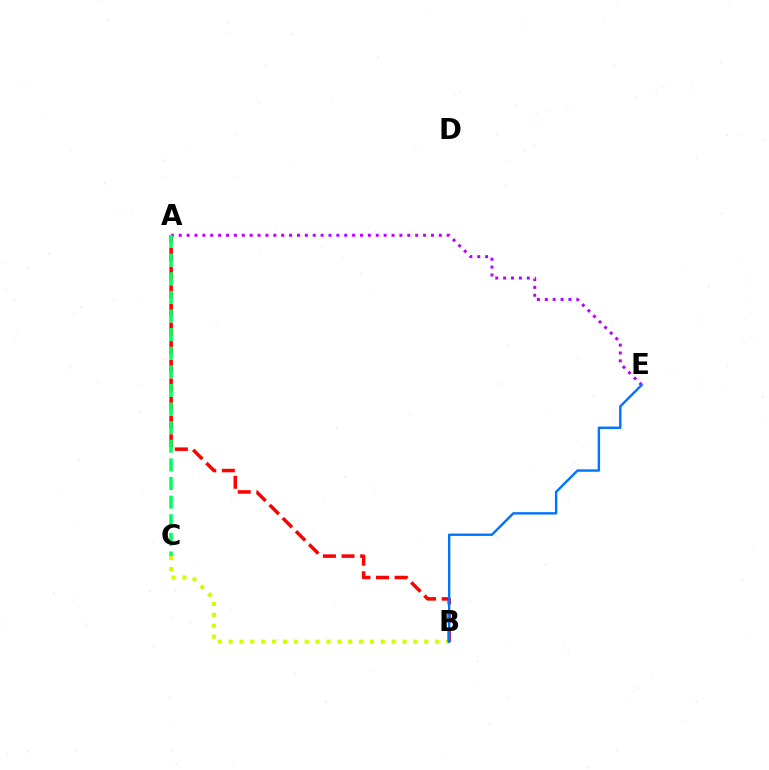{('B', 'C'): [{'color': '#d1ff00', 'line_style': 'dotted', 'thickness': 2.95}], ('A', 'B'): [{'color': '#ff0000', 'line_style': 'dashed', 'thickness': 2.53}], ('A', 'E'): [{'color': '#b900ff', 'line_style': 'dotted', 'thickness': 2.14}], ('A', 'C'): [{'color': '#00ff5c', 'line_style': 'dashed', 'thickness': 2.53}], ('B', 'E'): [{'color': '#0074ff', 'line_style': 'solid', 'thickness': 1.73}]}